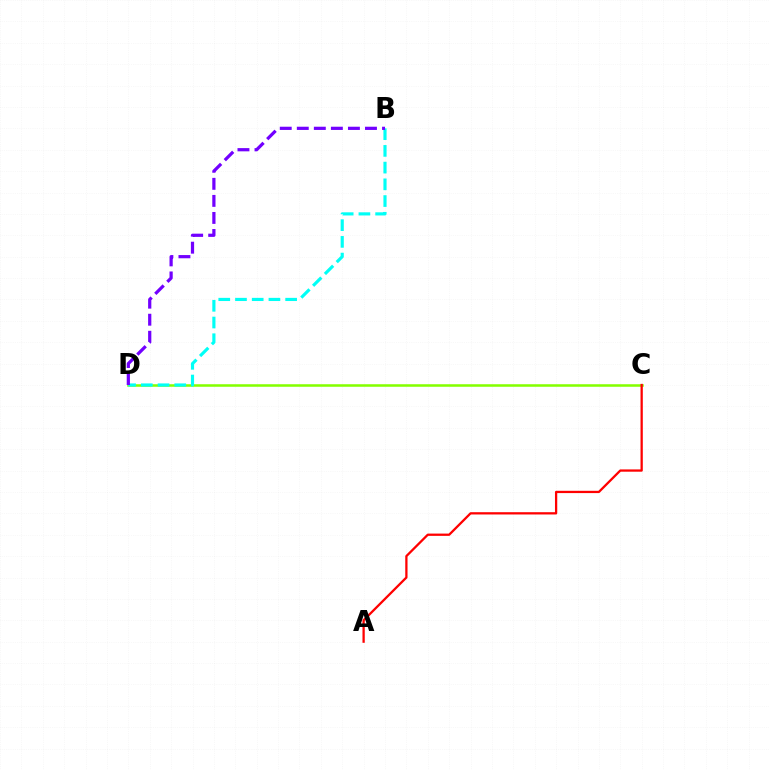{('C', 'D'): [{'color': '#84ff00', 'line_style': 'solid', 'thickness': 1.82}], ('B', 'D'): [{'color': '#00fff6', 'line_style': 'dashed', 'thickness': 2.27}, {'color': '#7200ff', 'line_style': 'dashed', 'thickness': 2.32}], ('A', 'C'): [{'color': '#ff0000', 'line_style': 'solid', 'thickness': 1.64}]}